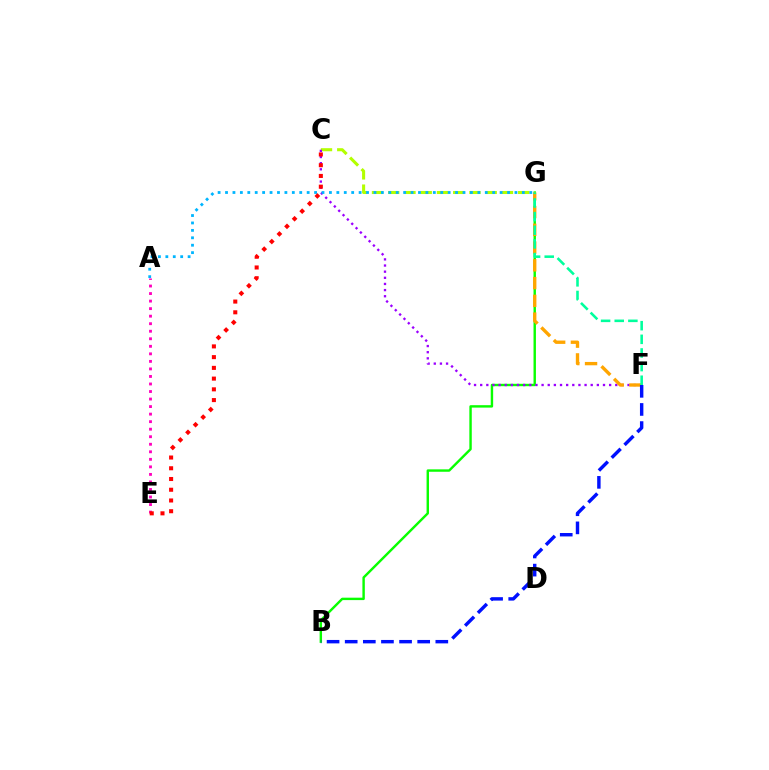{('B', 'G'): [{'color': '#08ff00', 'line_style': 'solid', 'thickness': 1.74}], ('C', 'G'): [{'color': '#b3ff00', 'line_style': 'dashed', 'thickness': 2.21}], ('A', 'E'): [{'color': '#ff00bd', 'line_style': 'dotted', 'thickness': 2.05}], ('C', 'F'): [{'color': '#9b00ff', 'line_style': 'dotted', 'thickness': 1.67}], ('F', 'G'): [{'color': '#ffa500', 'line_style': 'dashed', 'thickness': 2.41}, {'color': '#00ff9d', 'line_style': 'dashed', 'thickness': 1.85}], ('A', 'G'): [{'color': '#00b5ff', 'line_style': 'dotted', 'thickness': 2.02}], ('B', 'F'): [{'color': '#0010ff', 'line_style': 'dashed', 'thickness': 2.46}], ('C', 'E'): [{'color': '#ff0000', 'line_style': 'dotted', 'thickness': 2.92}]}